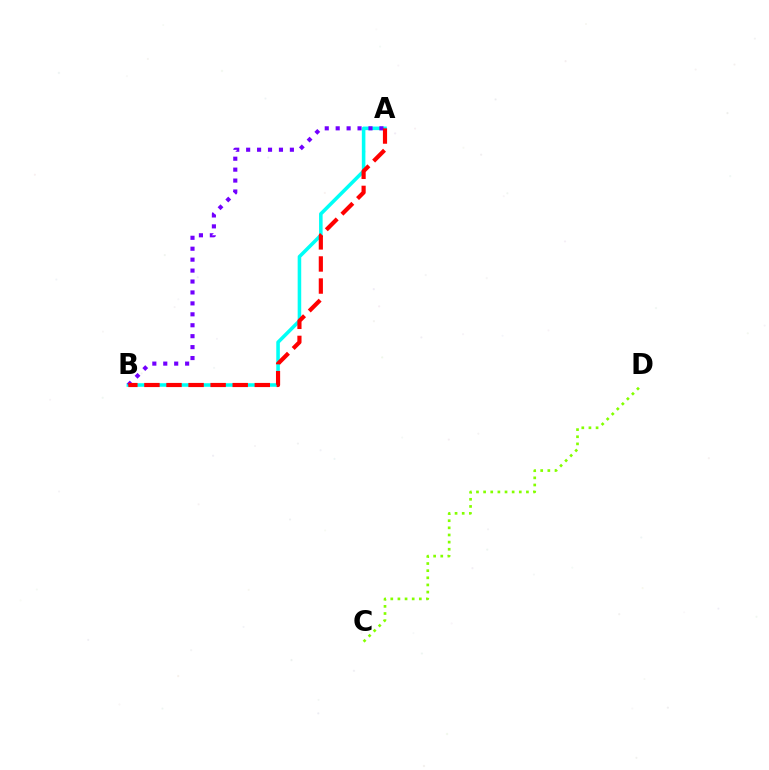{('C', 'D'): [{'color': '#84ff00', 'line_style': 'dotted', 'thickness': 1.94}], ('A', 'B'): [{'color': '#00fff6', 'line_style': 'solid', 'thickness': 2.56}, {'color': '#7200ff', 'line_style': 'dotted', 'thickness': 2.97}, {'color': '#ff0000', 'line_style': 'dashed', 'thickness': 3.0}]}